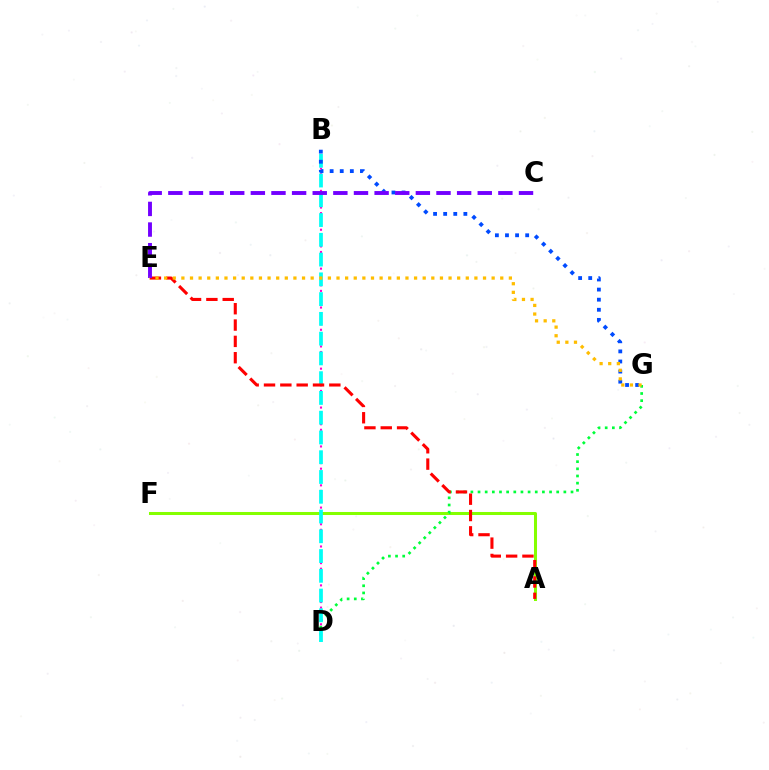{('A', 'F'): [{'color': '#84ff00', 'line_style': 'solid', 'thickness': 2.17}], ('D', 'G'): [{'color': '#00ff39', 'line_style': 'dotted', 'thickness': 1.94}], ('B', 'D'): [{'color': '#ff00cf', 'line_style': 'dotted', 'thickness': 1.51}, {'color': '#00fff6', 'line_style': 'dashed', 'thickness': 2.68}], ('A', 'E'): [{'color': '#ff0000', 'line_style': 'dashed', 'thickness': 2.22}], ('B', 'G'): [{'color': '#004bff', 'line_style': 'dotted', 'thickness': 2.74}], ('C', 'E'): [{'color': '#7200ff', 'line_style': 'dashed', 'thickness': 2.8}], ('E', 'G'): [{'color': '#ffbd00', 'line_style': 'dotted', 'thickness': 2.34}]}